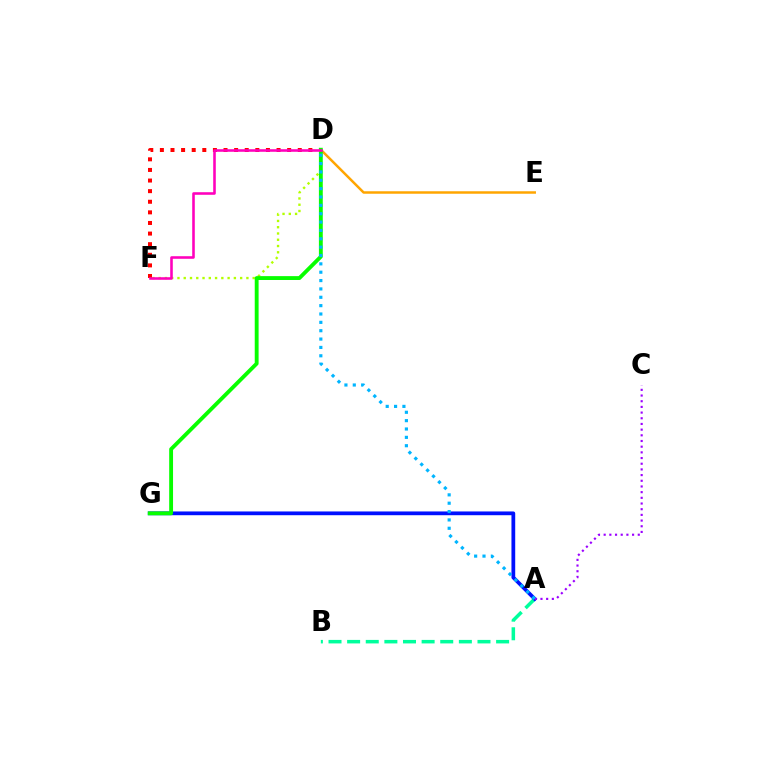{('A', 'B'): [{'color': '#00ff9d', 'line_style': 'dashed', 'thickness': 2.53}], ('D', 'E'): [{'color': '#ffa500', 'line_style': 'solid', 'thickness': 1.79}], ('A', 'G'): [{'color': '#0010ff', 'line_style': 'solid', 'thickness': 2.71}], ('D', 'F'): [{'color': '#b3ff00', 'line_style': 'dotted', 'thickness': 1.7}, {'color': '#ff0000', 'line_style': 'dotted', 'thickness': 2.88}, {'color': '#ff00bd', 'line_style': 'solid', 'thickness': 1.86}], ('D', 'G'): [{'color': '#08ff00', 'line_style': 'solid', 'thickness': 2.78}], ('A', 'C'): [{'color': '#9b00ff', 'line_style': 'dotted', 'thickness': 1.54}], ('A', 'D'): [{'color': '#00b5ff', 'line_style': 'dotted', 'thickness': 2.27}]}